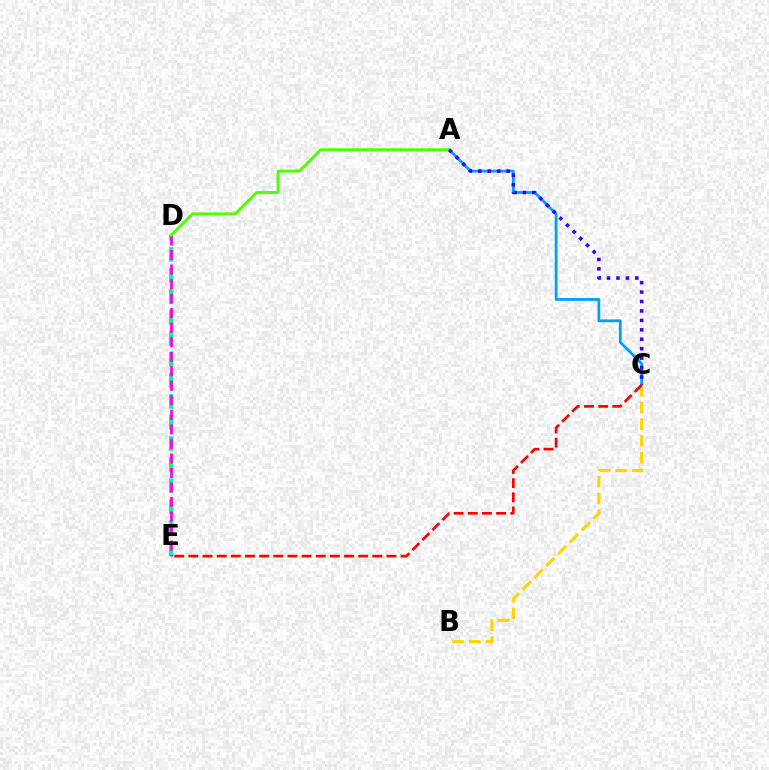{('A', 'C'): [{'color': '#009eff', 'line_style': 'solid', 'thickness': 2.0}, {'color': '#3700ff', 'line_style': 'dotted', 'thickness': 2.56}], ('B', 'C'): [{'color': '#ffd500', 'line_style': 'dashed', 'thickness': 2.27}], ('C', 'E'): [{'color': '#ff0000', 'line_style': 'dashed', 'thickness': 1.92}], ('D', 'E'): [{'color': '#00ff86', 'line_style': 'dashed', 'thickness': 2.86}, {'color': '#ff00ed', 'line_style': 'dashed', 'thickness': 1.97}], ('A', 'D'): [{'color': '#4fff00', 'line_style': 'solid', 'thickness': 2.11}]}